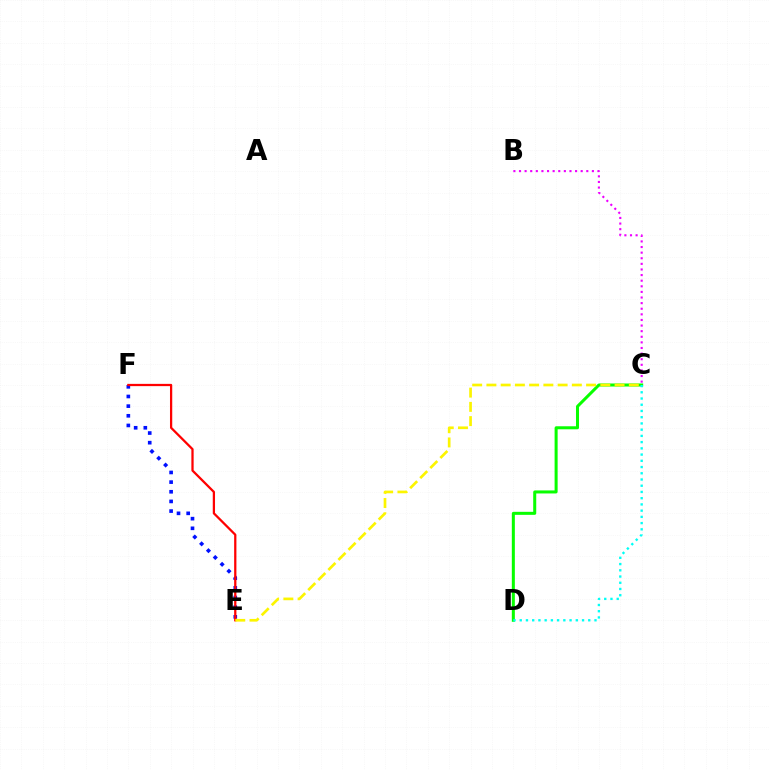{('E', 'F'): [{'color': '#0010ff', 'line_style': 'dotted', 'thickness': 2.62}, {'color': '#ff0000', 'line_style': 'solid', 'thickness': 1.63}], ('B', 'C'): [{'color': '#ee00ff', 'line_style': 'dotted', 'thickness': 1.52}], ('C', 'D'): [{'color': '#08ff00', 'line_style': 'solid', 'thickness': 2.18}, {'color': '#00fff6', 'line_style': 'dotted', 'thickness': 1.69}], ('C', 'E'): [{'color': '#fcf500', 'line_style': 'dashed', 'thickness': 1.93}]}